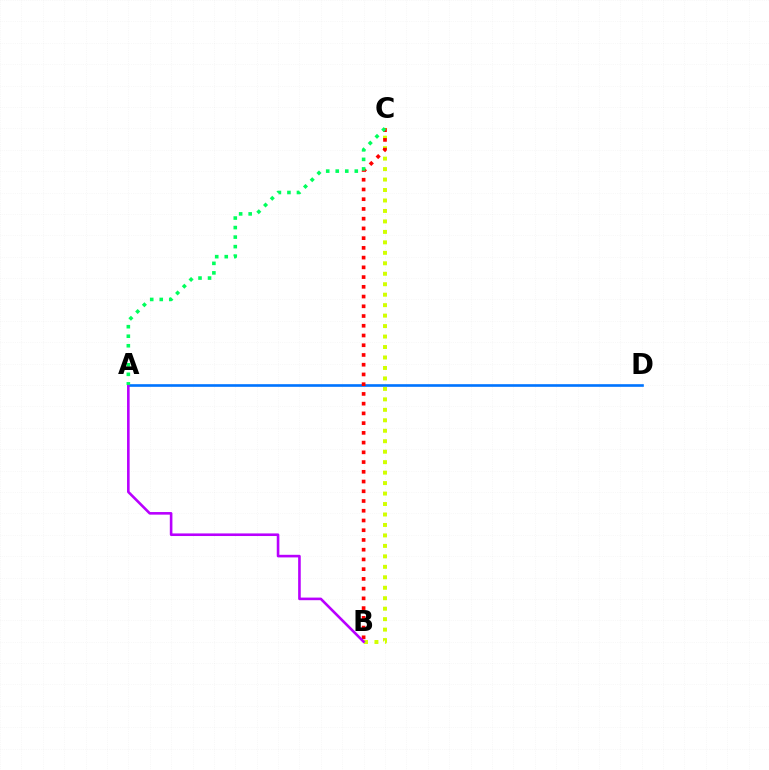{('A', 'D'): [{'color': '#0074ff', 'line_style': 'solid', 'thickness': 1.9}], ('B', 'C'): [{'color': '#d1ff00', 'line_style': 'dotted', 'thickness': 2.84}, {'color': '#ff0000', 'line_style': 'dotted', 'thickness': 2.65}], ('A', 'B'): [{'color': '#b900ff', 'line_style': 'solid', 'thickness': 1.88}], ('A', 'C'): [{'color': '#00ff5c', 'line_style': 'dotted', 'thickness': 2.59}]}